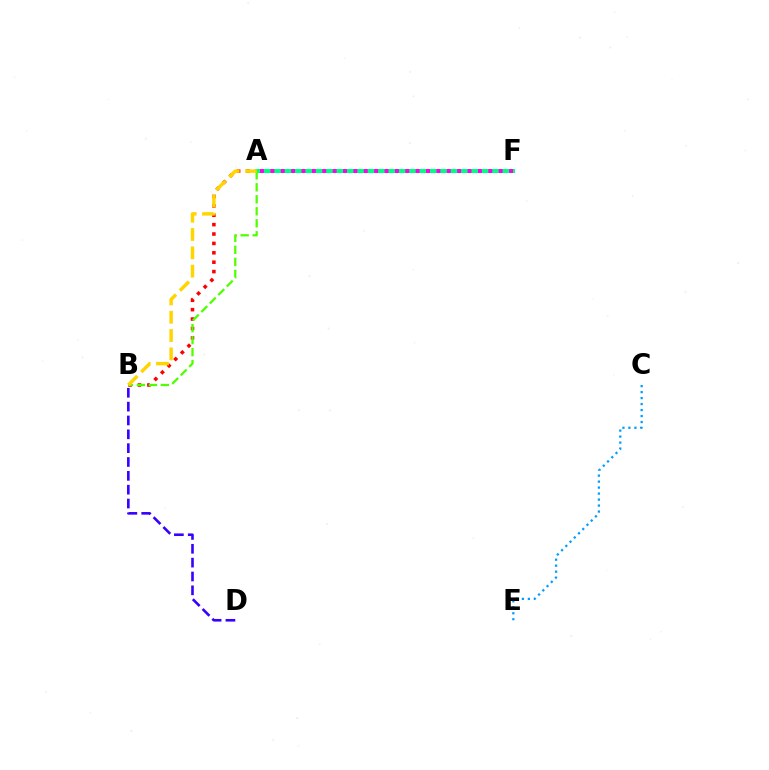{('A', 'B'): [{'color': '#ff0000', 'line_style': 'dotted', 'thickness': 2.55}, {'color': '#4fff00', 'line_style': 'dashed', 'thickness': 1.63}, {'color': '#ffd500', 'line_style': 'dashed', 'thickness': 2.49}], ('C', 'E'): [{'color': '#009eff', 'line_style': 'dotted', 'thickness': 1.63}], ('A', 'F'): [{'color': '#00ff86', 'line_style': 'solid', 'thickness': 2.94}, {'color': '#ff00ed', 'line_style': 'dotted', 'thickness': 2.82}], ('B', 'D'): [{'color': '#3700ff', 'line_style': 'dashed', 'thickness': 1.88}]}